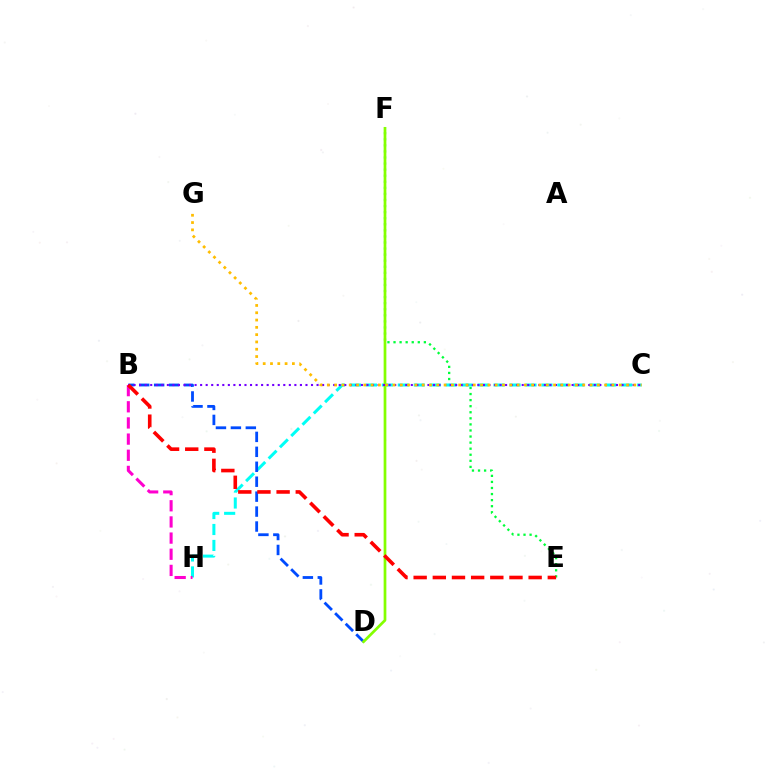{('E', 'F'): [{'color': '#00ff39', 'line_style': 'dotted', 'thickness': 1.65}], ('C', 'H'): [{'color': '#00fff6', 'line_style': 'dashed', 'thickness': 2.17}], ('B', 'D'): [{'color': '#004bff', 'line_style': 'dashed', 'thickness': 2.03}], ('D', 'F'): [{'color': '#84ff00', 'line_style': 'solid', 'thickness': 1.96}], ('B', 'C'): [{'color': '#7200ff', 'line_style': 'dotted', 'thickness': 1.51}], ('C', 'G'): [{'color': '#ffbd00', 'line_style': 'dotted', 'thickness': 1.98}], ('B', 'H'): [{'color': '#ff00cf', 'line_style': 'dashed', 'thickness': 2.19}], ('B', 'E'): [{'color': '#ff0000', 'line_style': 'dashed', 'thickness': 2.6}]}